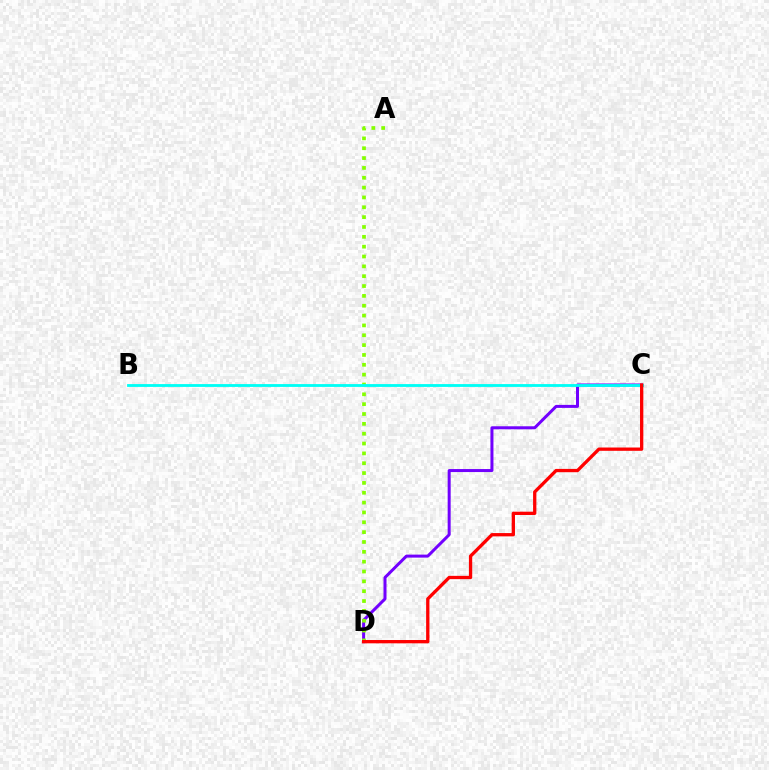{('C', 'D'): [{'color': '#7200ff', 'line_style': 'solid', 'thickness': 2.16}, {'color': '#ff0000', 'line_style': 'solid', 'thickness': 2.38}], ('A', 'D'): [{'color': '#84ff00', 'line_style': 'dotted', 'thickness': 2.67}], ('B', 'C'): [{'color': '#00fff6', 'line_style': 'solid', 'thickness': 2.04}]}